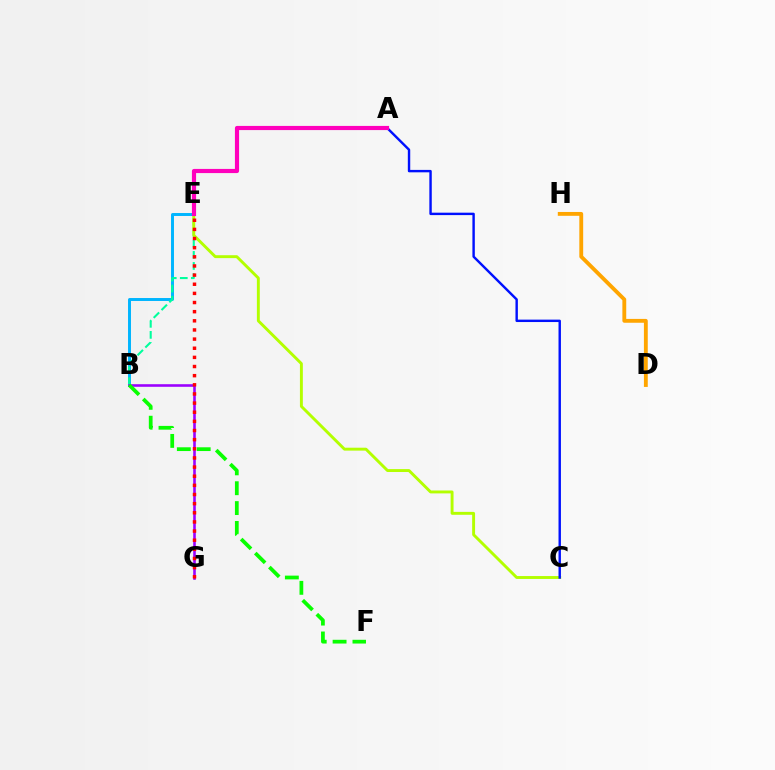{('B', 'E'): [{'color': '#00b5ff', 'line_style': 'solid', 'thickness': 2.13}, {'color': '#00ff9d', 'line_style': 'dashed', 'thickness': 1.5}], ('C', 'E'): [{'color': '#b3ff00', 'line_style': 'solid', 'thickness': 2.09}], ('B', 'G'): [{'color': '#9b00ff', 'line_style': 'solid', 'thickness': 1.87}], ('E', 'G'): [{'color': '#ff0000', 'line_style': 'dotted', 'thickness': 2.48}], ('A', 'C'): [{'color': '#0010ff', 'line_style': 'solid', 'thickness': 1.74}], ('A', 'E'): [{'color': '#ff00bd', 'line_style': 'solid', 'thickness': 2.99}], ('B', 'F'): [{'color': '#08ff00', 'line_style': 'dashed', 'thickness': 2.7}], ('D', 'H'): [{'color': '#ffa500', 'line_style': 'solid', 'thickness': 2.77}]}